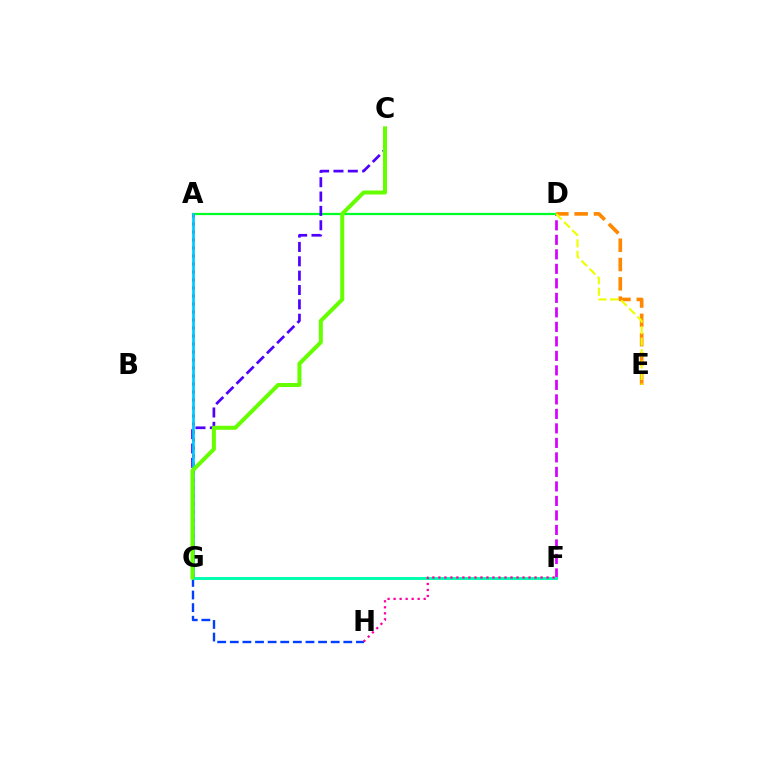{('D', 'F'): [{'color': '#d600ff', 'line_style': 'dashed', 'thickness': 1.97}], ('A', 'D'): [{'color': '#00ff27', 'line_style': 'solid', 'thickness': 1.62}], ('G', 'H'): [{'color': '#003fff', 'line_style': 'dashed', 'thickness': 1.71}], ('F', 'G'): [{'color': '#00ffaf', 'line_style': 'solid', 'thickness': 2.12}], ('D', 'E'): [{'color': '#ff8800', 'line_style': 'dashed', 'thickness': 2.62}, {'color': '#eeff00', 'line_style': 'dashed', 'thickness': 1.56}], ('C', 'G'): [{'color': '#4f00ff', 'line_style': 'dashed', 'thickness': 1.95}, {'color': '#66ff00', 'line_style': 'solid', 'thickness': 2.89}], ('A', 'G'): [{'color': '#ff0000', 'line_style': 'dotted', 'thickness': 2.17}, {'color': '#00c7ff', 'line_style': 'solid', 'thickness': 1.95}], ('F', 'H'): [{'color': '#ff00a0', 'line_style': 'dotted', 'thickness': 1.63}]}